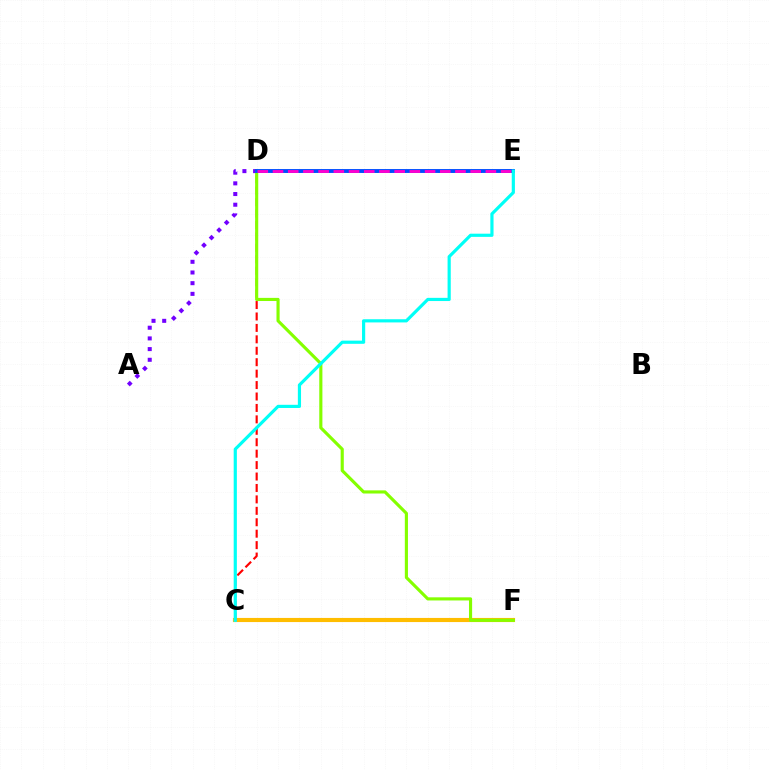{('A', 'D'): [{'color': '#7200ff', 'line_style': 'dotted', 'thickness': 2.9}], ('C', 'F'): [{'color': '#ffbd00', 'line_style': 'solid', 'thickness': 2.97}], ('C', 'D'): [{'color': '#ff0000', 'line_style': 'dashed', 'thickness': 1.55}], ('D', 'F'): [{'color': '#84ff00', 'line_style': 'solid', 'thickness': 2.26}], ('D', 'E'): [{'color': '#00ff39', 'line_style': 'dotted', 'thickness': 1.88}, {'color': '#004bff', 'line_style': 'solid', 'thickness': 2.78}, {'color': '#ff00cf', 'line_style': 'dashed', 'thickness': 2.07}], ('C', 'E'): [{'color': '#00fff6', 'line_style': 'solid', 'thickness': 2.29}]}